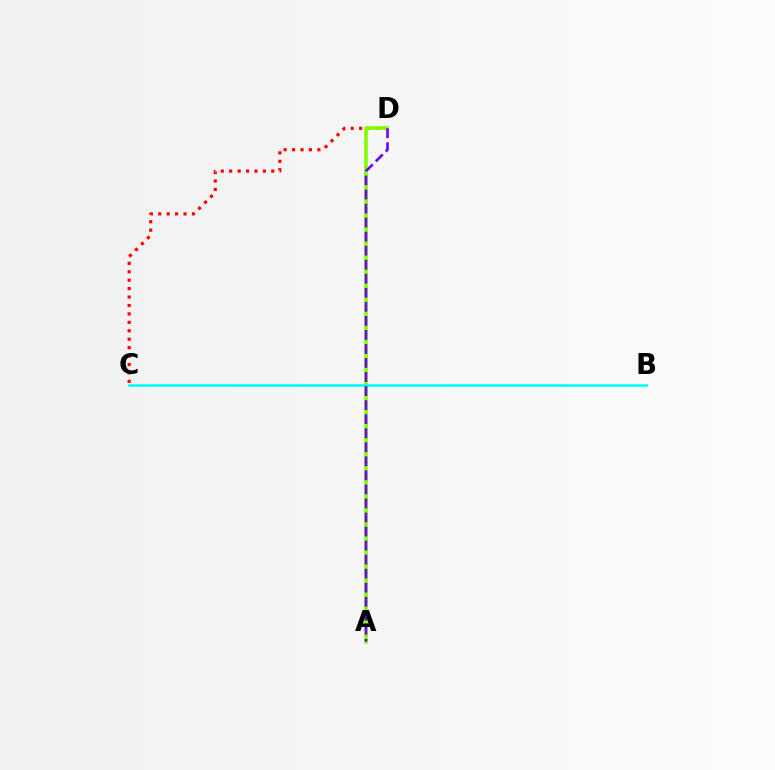{('C', 'D'): [{'color': '#ff0000', 'line_style': 'dotted', 'thickness': 2.29}], ('A', 'D'): [{'color': '#84ff00', 'line_style': 'solid', 'thickness': 2.61}, {'color': '#7200ff', 'line_style': 'dashed', 'thickness': 1.91}], ('B', 'C'): [{'color': '#00fff6', 'line_style': 'solid', 'thickness': 1.88}]}